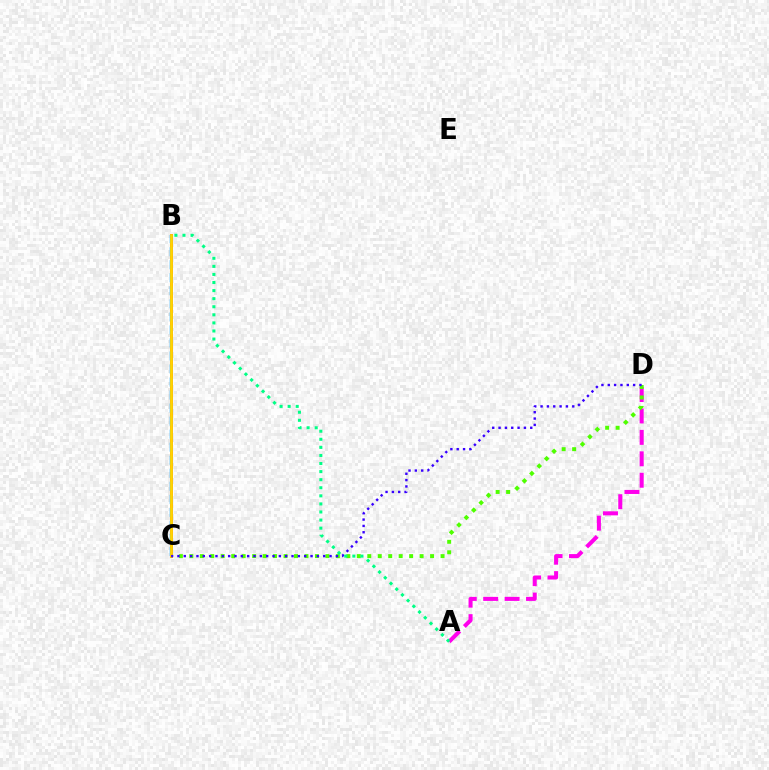{('A', 'D'): [{'color': '#ff00ed', 'line_style': 'dashed', 'thickness': 2.91}], ('B', 'C'): [{'color': '#ff0000', 'line_style': 'solid', 'thickness': 1.94}, {'color': '#009eff', 'line_style': 'dashed', 'thickness': 1.77}, {'color': '#ffd500', 'line_style': 'solid', 'thickness': 2.03}], ('C', 'D'): [{'color': '#4fff00', 'line_style': 'dotted', 'thickness': 2.84}, {'color': '#3700ff', 'line_style': 'dotted', 'thickness': 1.72}], ('A', 'B'): [{'color': '#00ff86', 'line_style': 'dotted', 'thickness': 2.19}]}